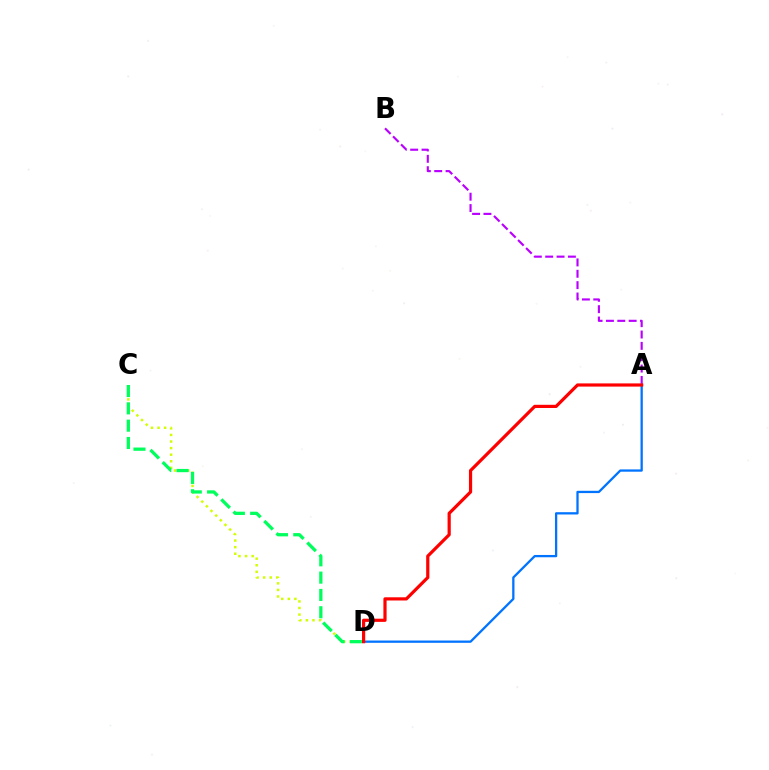{('C', 'D'): [{'color': '#d1ff00', 'line_style': 'dotted', 'thickness': 1.79}, {'color': '#00ff5c', 'line_style': 'dashed', 'thickness': 2.35}], ('A', 'B'): [{'color': '#b900ff', 'line_style': 'dashed', 'thickness': 1.54}], ('A', 'D'): [{'color': '#0074ff', 'line_style': 'solid', 'thickness': 1.65}, {'color': '#ff0000', 'line_style': 'solid', 'thickness': 2.3}]}